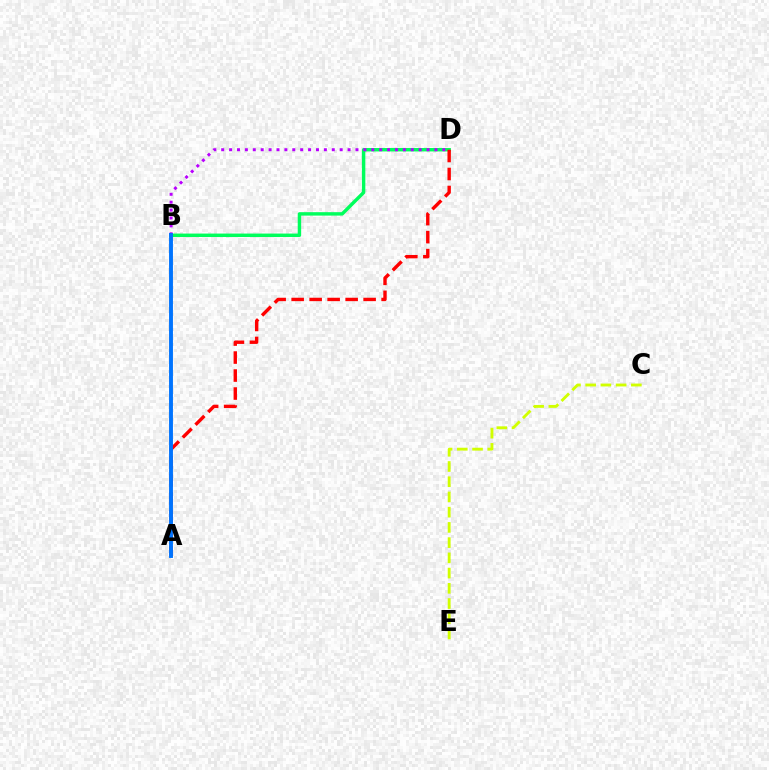{('B', 'D'): [{'color': '#00ff5c', 'line_style': 'solid', 'thickness': 2.47}, {'color': '#b900ff', 'line_style': 'dotted', 'thickness': 2.15}], ('A', 'D'): [{'color': '#ff0000', 'line_style': 'dashed', 'thickness': 2.44}], ('A', 'B'): [{'color': '#0074ff', 'line_style': 'solid', 'thickness': 2.8}], ('C', 'E'): [{'color': '#d1ff00', 'line_style': 'dashed', 'thickness': 2.07}]}